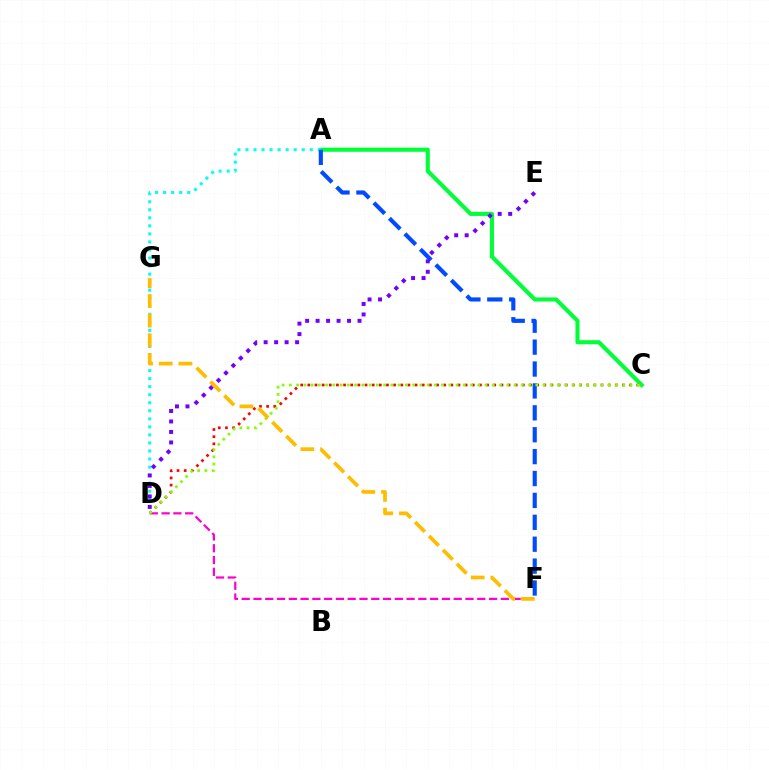{('A', 'C'): [{'color': '#00ff39', 'line_style': 'solid', 'thickness': 2.94}], ('A', 'D'): [{'color': '#00fff6', 'line_style': 'dotted', 'thickness': 2.18}], ('C', 'D'): [{'color': '#ff0000', 'line_style': 'dotted', 'thickness': 1.94}, {'color': '#84ff00', 'line_style': 'dotted', 'thickness': 1.97}], ('A', 'F'): [{'color': '#004bff', 'line_style': 'dashed', 'thickness': 2.97}], ('D', 'F'): [{'color': '#ff00cf', 'line_style': 'dashed', 'thickness': 1.6}], ('D', 'E'): [{'color': '#7200ff', 'line_style': 'dotted', 'thickness': 2.85}], ('F', 'G'): [{'color': '#ffbd00', 'line_style': 'dashed', 'thickness': 2.67}]}